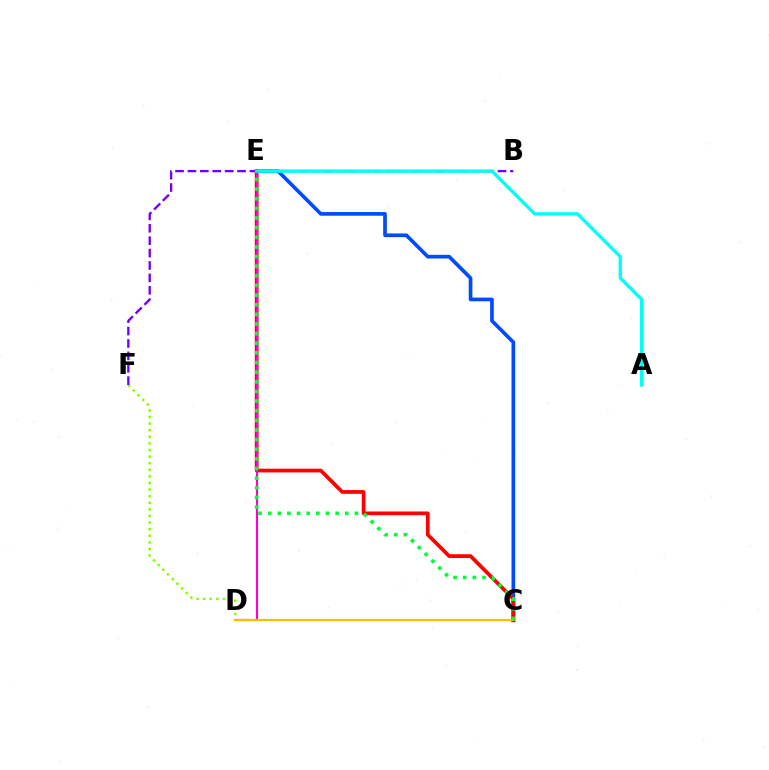{('C', 'E'): [{'color': '#004bff', 'line_style': 'solid', 'thickness': 2.65}, {'color': '#ff0000', 'line_style': 'solid', 'thickness': 2.68}, {'color': '#00ff39', 'line_style': 'dotted', 'thickness': 2.62}], ('D', 'F'): [{'color': '#84ff00', 'line_style': 'dotted', 'thickness': 1.79}], ('B', 'F'): [{'color': '#7200ff', 'line_style': 'dashed', 'thickness': 1.69}], ('D', 'E'): [{'color': '#ff00cf', 'line_style': 'solid', 'thickness': 1.52}], ('A', 'E'): [{'color': '#00fff6', 'line_style': 'solid', 'thickness': 2.4}], ('C', 'D'): [{'color': '#ffbd00', 'line_style': 'solid', 'thickness': 1.57}]}